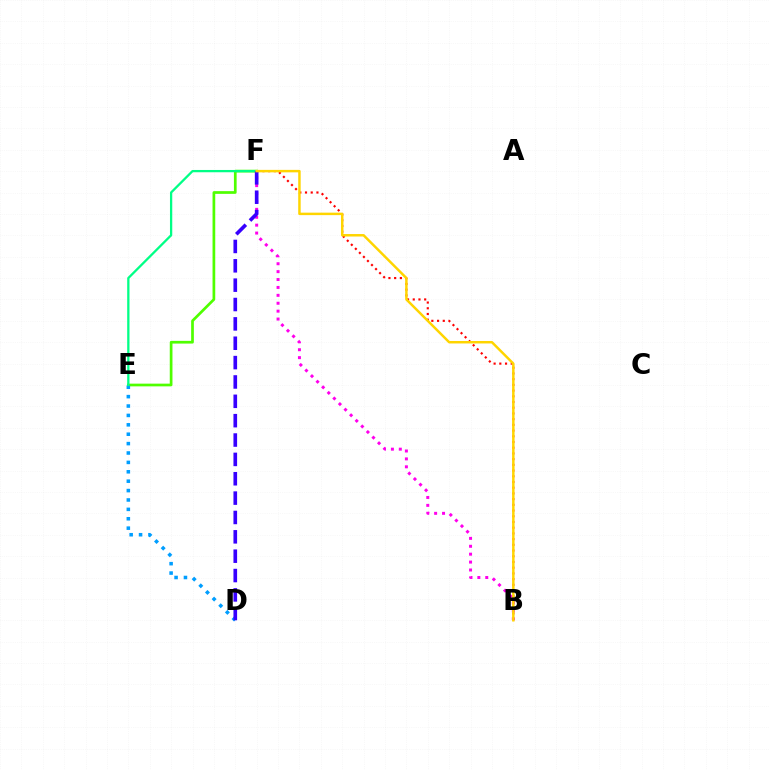{('B', 'F'): [{'color': '#ff0000', 'line_style': 'dotted', 'thickness': 1.55}, {'color': '#ff00ed', 'line_style': 'dotted', 'thickness': 2.15}, {'color': '#ffd500', 'line_style': 'solid', 'thickness': 1.78}], ('E', 'F'): [{'color': '#4fff00', 'line_style': 'solid', 'thickness': 1.95}, {'color': '#00ff86', 'line_style': 'solid', 'thickness': 1.65}], ('D', 'E'): [{'color': '#009eff', 'line_style': 'dotted', 'thickness': 2.55}], ('D', 'F'): [{'color': '#3700ff', 'line_style': 'dashed', 'thickness': 2.63}]}